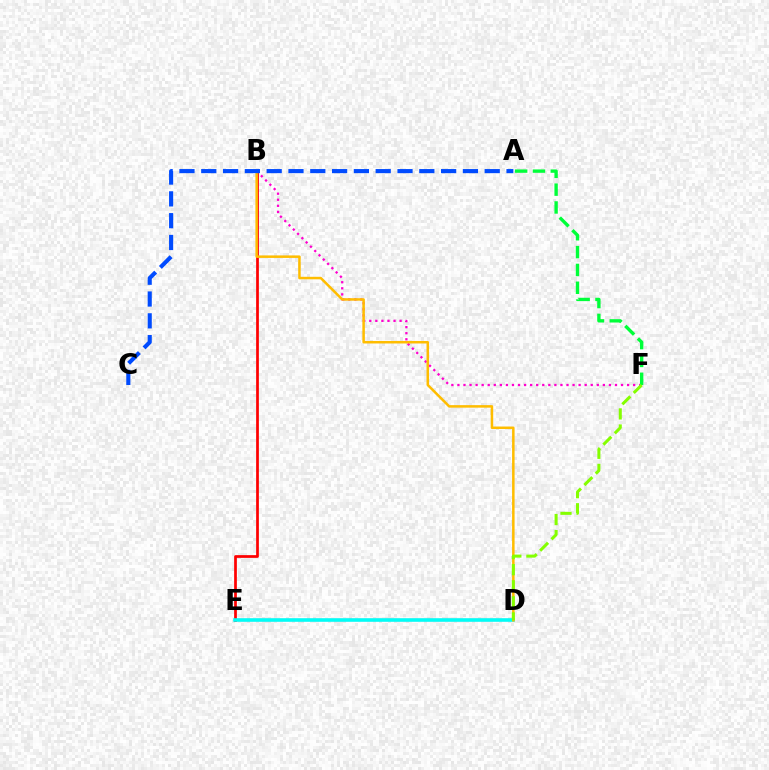{('B', 'F'): [{'color': '#ff00cf', 'line_style': 'dotted', 'thickness': 1.65}], ('B', 'E'): [{'color': '#ff0000', 'line_style': 'solid', 'thickness': 1.96}], ('D', 'E'): [{'color': '#7200ff', 'line_style': 'solid', 'thickness': 1.56}, {'color': '#00fff6', 'line_style': 'solid', 'thickness': 2.55}], ('A', 'F'): [{'color': '#00ff39', 'line_style': 'dashed', 'thickness': 2.42}], ('B', 'D'): [{'color': '#ffbd00', 'line_style': 'solid', 'thickness': 1.81}], ('D', 'F'): [{'color': '#84ff00', 'line_style': 'dashed', 'thickness': 2.18}], ('A', 'C'): [{'color': '#004bff', 'line_style': 'dashed', 'thickness': 2.96}]}